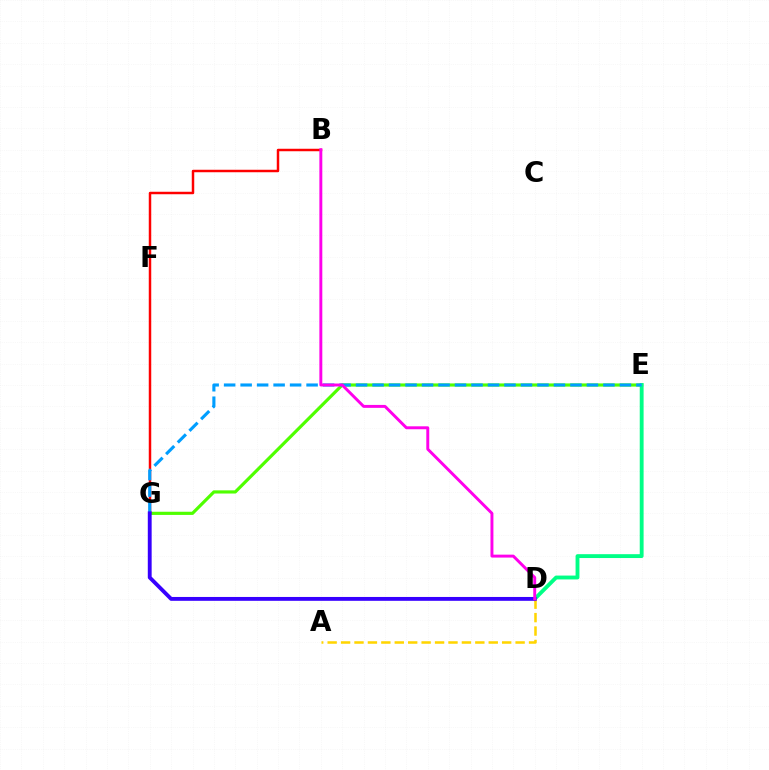{('E', 'G'): [{'color': '#4fff00', 'line_style': 'solid', 'thickness': 2.28}, {'color': '#009eff', 'line_style': 'dashed', 'thickness': 2.24}], ('D', 'E'): [{'color': '#00ff86', 'line_style': 'solid', 'thickness': 2.78}], ('A', 'D'): [{'color': '#ffd500', 'line_style': 'dashed', 'thickness': 1.82}], ('B', 'G'): [{'color': '#ff0000', 'line_style': 'solid', 'thickness': 1.78}], ('D', 'G'): [{'color': '#3700ff', 'line_style': 'solid', 'thickness': 2.78}], ('B', 'D'): [{'color': '#ff00ed', 'line_style': 'solid', 'thickness': 2.11}]}